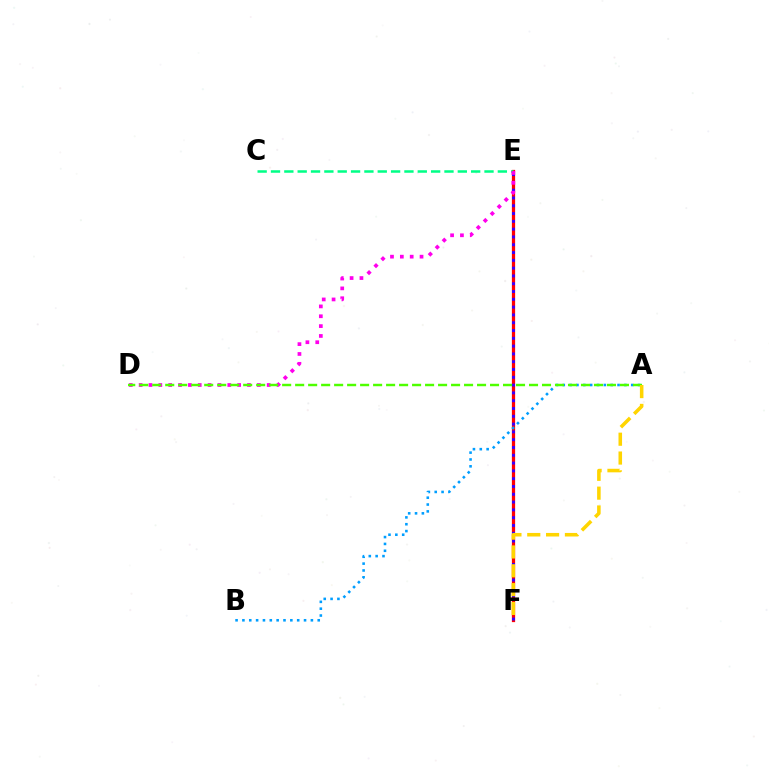{('E', 'F'): [{'color': '#ff0000', 'line_style': 'solid', 'thickness': 2.34}, {'color': '#3700ff', 'line_style': 'dotted', 'thickness': 2.12}], ('A', 'B'): [{'color': '#009eff', 'line_style': 'dotted', 'thickness': 1.86}], ('C', 'E'): [{'color': '#00ff86', 'line_style': 'dashed', 'thickness': 1.81}], ('D', 'E'): [{'color': '#ff00ed', 'line_style': 'dotted', 'thickness': 2.68}], ('A', 'D'): [{'color': '#4fff00', 'line_style': 'dashed', 'thickness': 1.77}], ('A', 'F'): [{'color': '#ffd500', 'line_style': 'dashed', 'thickness': 2.56}]}